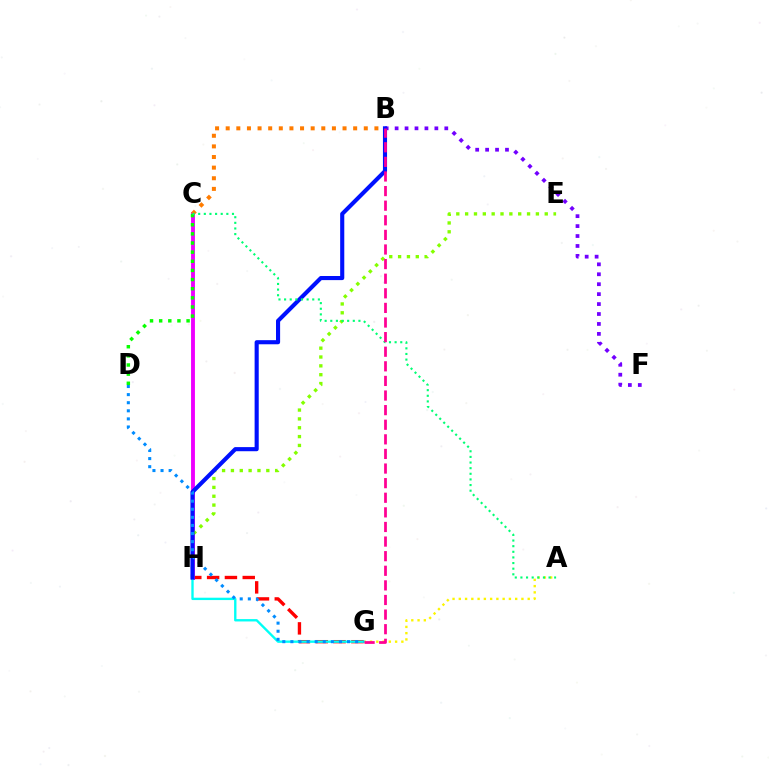{('G', 'H'): [{'color': '#ff0000', 'line_style': 'dashed', 'thickness': 2.42}, {'color': '#00fff6', 'line_style': 'solid', 'thickness': 1.7}], ('A', 'G'): [{'color': '#fcf500', 'line_style': 'dotted', 'thickness': 1.7}], ('B', 'F'): [{'color': '#7200ff', 'line_style': 'dotted', 'thickness': 2.7}], ('C', 'H'): [{'color': '#ee00ff', 'line_style': 'solid', 'thickness': 2.79}], ('E', 'H'): [{'color': '#84ff00', 'line_style': 'dotted', 'thickness': 2.4}], ('B', 'H'): [{'color': '#0010ff', 'line_style': 'solid', 'thickness': 2.96}], ('B', 'C'): [{'color': '#ff7c00', 'line_style': 'dotted', 'thickness': 2.89}], ('C', 'D'): [{'color': '#08ff00', 'line_style': 'dotted', 'thickness': 2.48}], ('A', 'C'): [{'color': '#00ff74', 'line_style': 'dotted', 'thickness': 1.53}], ('B', 'G'): [{'color': '#ff0094', 'line_style': 'dashed', 'thickness': 1.98}], ('D', 'G'): [{'color': '#008cff', 'line_style': 'dotted', 'thickness': 2.2}]}